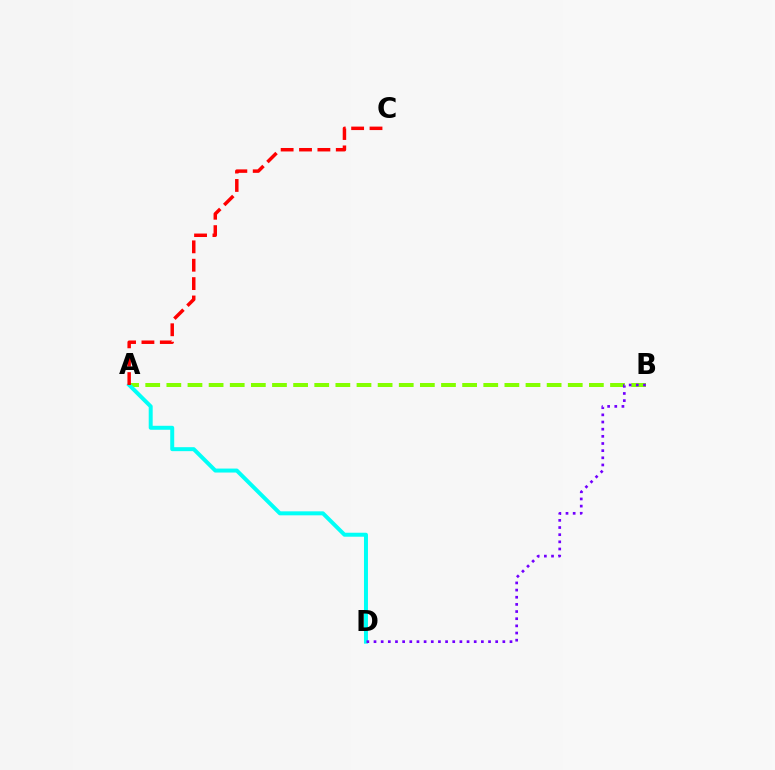{('A', 'B'): [{'color': '#84ff00', 'line_style': 'dashed', 'thickness': 2.87}], ('A', 'D'): [{'color': '#00fff6', 'line_style': 'solid', 'thickness': 2.86}], ('A', 'C'): [{'color': '#ff0000', 'line_style': 'dashed', 'thickness': 2.5}], ('B', 'D'): [{'color': '#7200ff', 'line_style': 'dotted', 'thickness': 1.94}]}